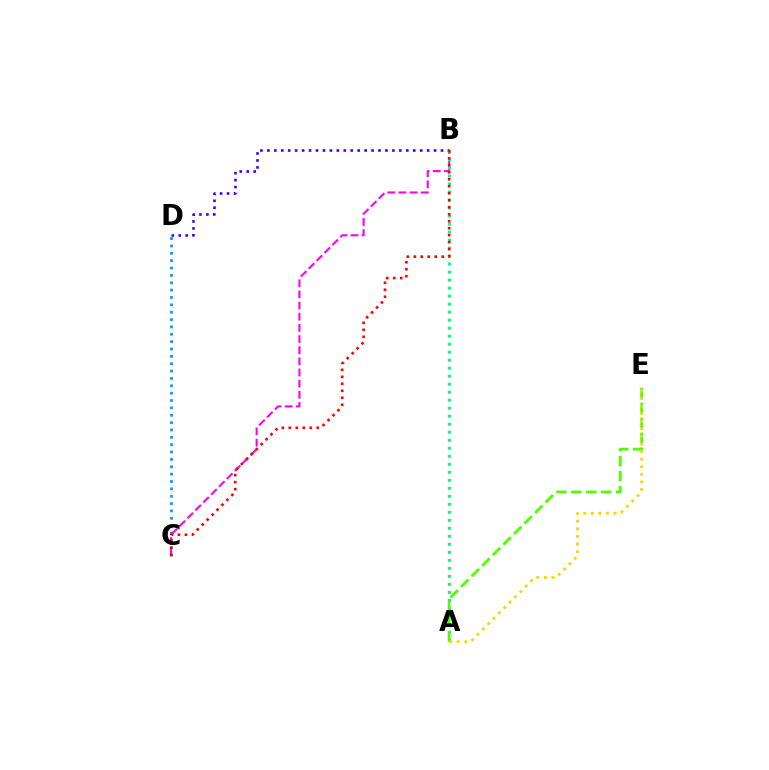{('C', 'D'): [{'color': '#009eff', 'line_style': 'dotted', 'thickness': 2.0}], ('B', 'D'): [{'color': '#3700ff', 'line_style': 'dotted', 'thickness': 1.89}], ('B', 'C'): [{'color': '#ff00ed', 'line_style': 'dashed', 'thickness': 1.52}, {'color': '#ff0000', 'line_style': 'dotted', 'thickness': 1.9}], ('A', 'B'): [{'color': '#00ff86', 'line_style': 'dotted', 'thickness': 2.18}], ('A', 'E'): [{'color': '#4fff00', 'line_style': 'dashed', 'thickness': 2.03}, {'color': '#ffd500', 'line_style': 'dotted', 'thickness': 2.06}]}